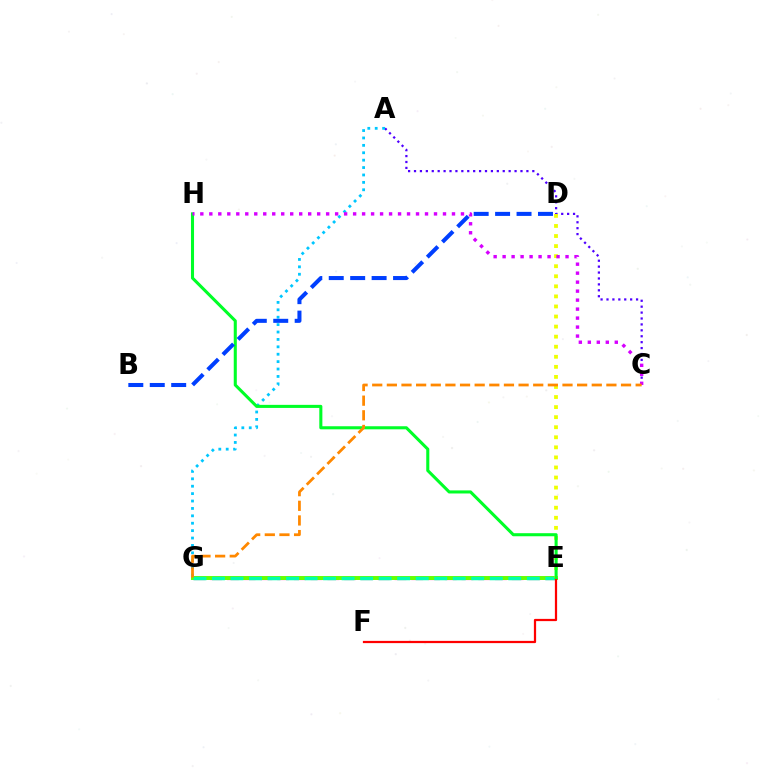{('E', 'G'): [{'color': '#ff00a0', 'line_style': 'dashed', 'thickness': 2.28}, {'color': '#66ff00', 'line_style': 'solid', 'thickness': 2.85}, {'color': '#00ffaf', 'line_style': 'dashed', 'thickness': 2.52}], ('A', 'C'): [{'color': '#4f00ff', 'line_style': 'dotted', 'thickness': 1.61}], ('A', 'G'): [{'color': '#00c7ff', 'line_style': 'dotted', 'thickness': 2.01}], ('D', 'E'): [{'color': '#eeff00', 'line_style': 'dotted', 'thickness': 2.73}], ('E', 'F'): [{'color': '#ff0000', 'line_style': 'solid', 'thickness': 1.61}], ('E', 'H'): [{'color': '#00ff27', 'line_style': 'solid', 'thickness': 2.21}], ('C', 'H'): [{'color': '#d600ff', 'line_style': 'dotted', 'thickness': 2.44}], ('C', 'G'): [{'color': '#ff8800', 'line_style': 'dashed', 'thickness': 1.99}], ('B', 'D'): [{'color': '#003fff', 'line_style': 'dashed', 'thickness': 2.91}]}